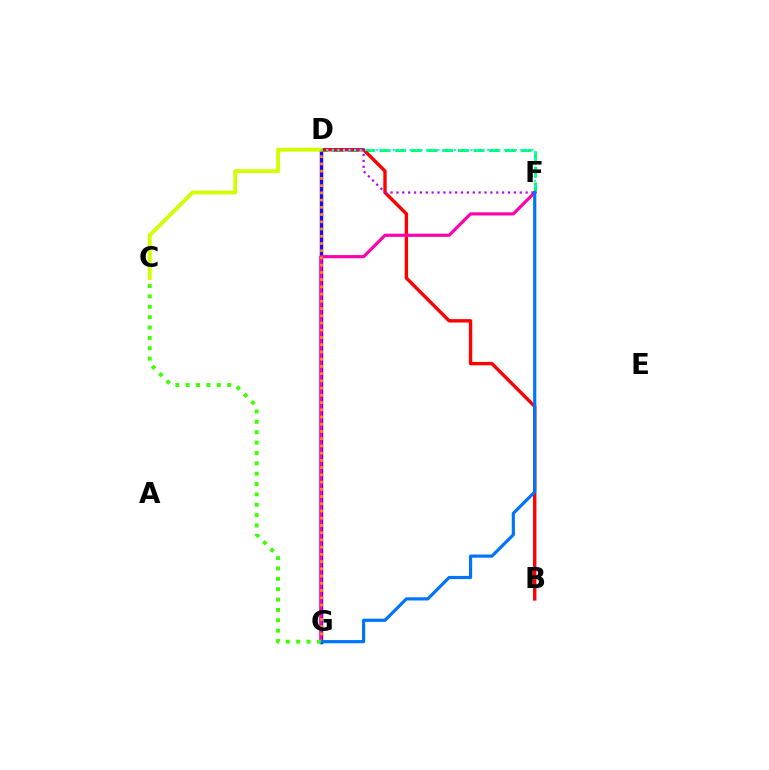{('D', 'F'): [{'color': '#00ff5c', 'line_style': 'dashed', 'thickness': 2.13}, {'color': '#b900ff', 'line_style': 'dotted', 'thickness': 1.6}, {'color': '#00fff6', 'line_style': 'dotted', 'thickness': 1.51}], ('D', 'G'): [{'color': '#2500ff', 'line_style': 'solid', 'thickness': 2.48}, {'color': '#ff9400', 'line_style': 'dotted', 'thickness': 1.96}], ('B', 'D'): [{'color': '#ff0000', 'line_style': 'solid', 'thickness': 2.44}], ('F', 'G'): [{'color': '#ff00ac', 'line_style': 'solid', 'thickness': 2.28}, {'color': '#0074ff', 'line_style': 'solid', 'thickness': 2.29}], ('C', 'D'): [{'color': '#d1ff00', 'line_style': 'solid', 'thickness': 2.77}], ('C', 'G'): [{'color': '#3dff00', 'line_style': 'dotted', 'thickness': 2.82}]}